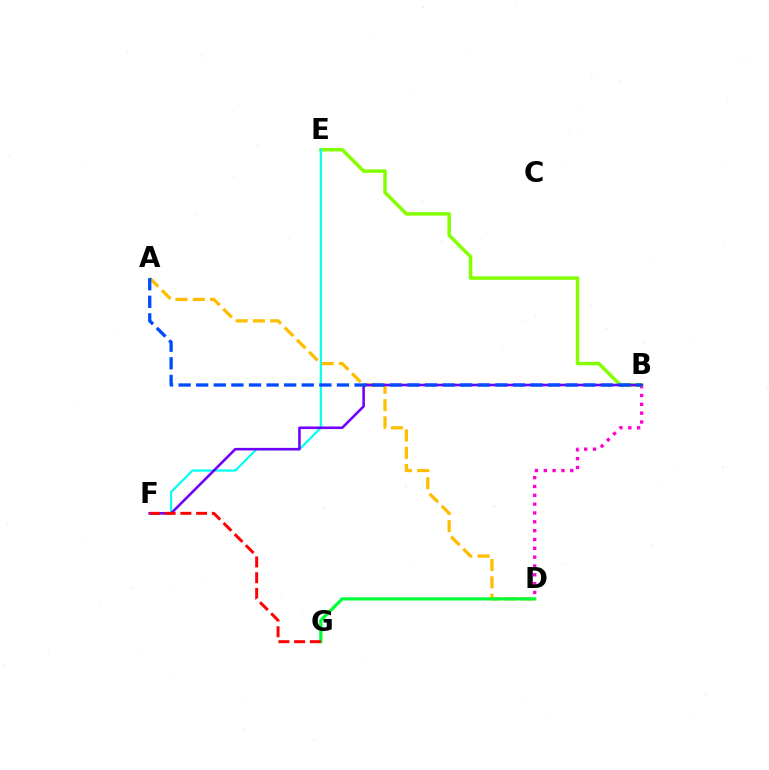{('B', 'D'): [{'color': '#ff00cf', 'line_style': 'dotted', 'thickness': 2.4}], ('B', 'E'): [{'color': '#84ff00', 'line_style': 'solid', 'thickness': 2.51}], ('E', 'F'): [{'color': '#00fff6', 'line_style': 'solid', 'thickness': 1.57}], ('A', 'D'): [{'color': '#ffbd00', 'line_style': 'dashed', 'thickness': 2.35}], ('D', 'G'): [{'color': '#00ff39', 'line_style': 'solid', 'thickness': 2.31}], ('B', 'F'): [{'color': '#7200ff', 'line_style': 'solid', 'thickness': 1.85}], ('F', 'G'): [{'color': '#ff0000', 'line_style': 'dashed', 'thickness': 2.14}], ('A', 'B'): [{'color': '#004bff', 'line_style': 'dashed', 'thickness': 2.39}]}